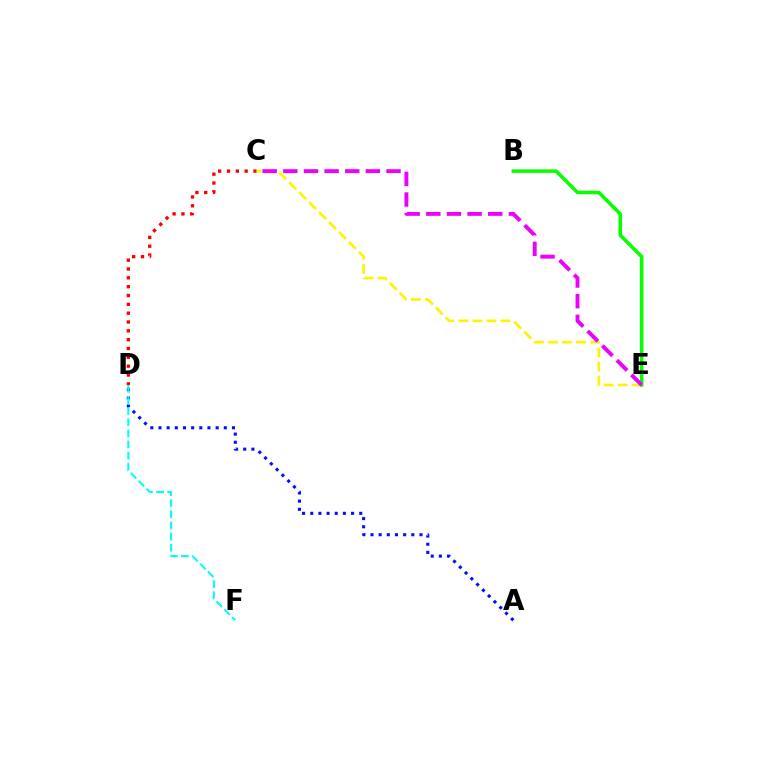{('C', 'D'): [{'color': '#ff0000', 'line_style': 'dotted', 'thickness': 2.4}], ('A', 'D'): [{'color': '#0010ff', 'line_style': 'dotted', 'thickness': 2.22}], ('C', 'E'): [{'color': '#fcf500', 'line_style': 'dashed', 'thickness': 1.91}, {'color': '#ee00ff', 'line_style': 'dashed', 'thickness': 2.8}], ('D', 'F'): [{'color': '#00fff6', 'line_style': 'dashed', 'thickness': 1.51}], ('B', 'E'): [{'color': '#08ff00', 'line_style': 'solid', 'thickness': 2.54}]}